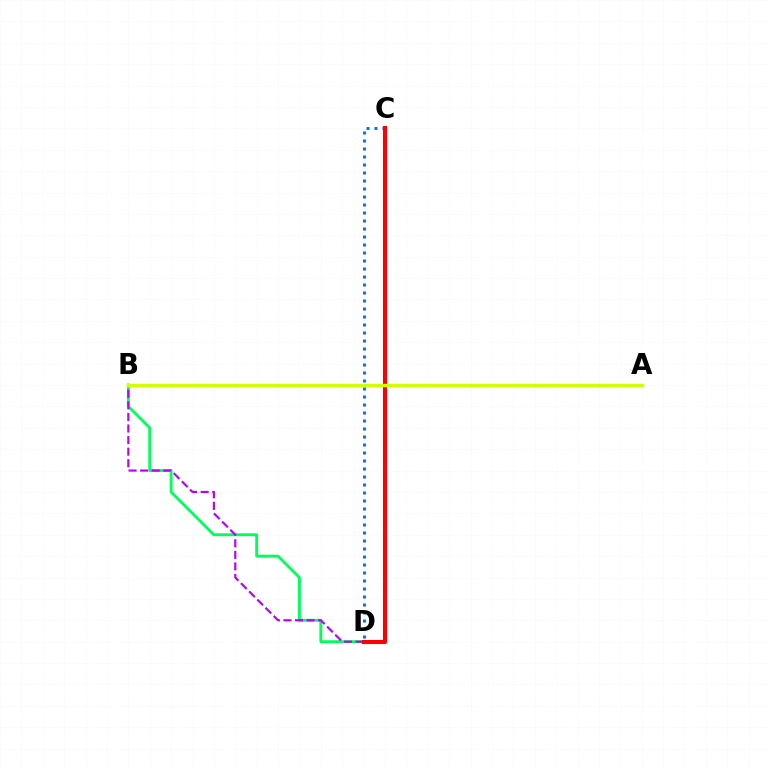{('B', 'D'): [{'color': '#00ff5c', 'line_style': 'solid', 'thickness': 2.06}, {'color': '#b900ff', 'line_style': 'dashed', 'thickness': 1.57}], ('C', 'D'): [{'color': '#0074ff', 'line_style': 'dotted', 'thickness': 2.17}, {'color': '#ff0000', 'line_style': 'solid', 'thickness': 2.95}], ('A', 'B'): [{'color': '#d1ff00', 'line_style': 'solid', 'thickness': 2.47}]}